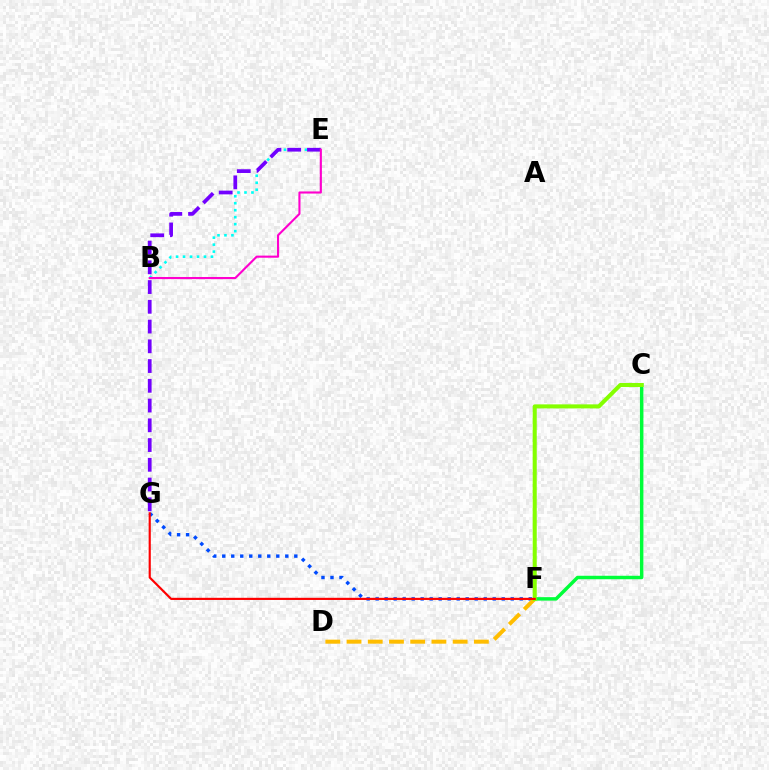{('F', 'G'): [{'color': '#004bff', 'line_style': 'dotted', 'thickness': 2.45}, {'color': '#ff0000', 'line_style': 'solid', 'thickness': 1.55}], ('D', 'F'): [{'color': '#ffbd00', 'line_style': 'dashed', 'thickness': 2.88}], ('B', 'E'): [{'color': '#00fff6', 'line_style': 'dotted', 'thickness': 1.9}, {'color': '#ff00cf', 'line_style': 'solid', 'thickness': 1.53}], ('C', 'F'): [{'color': '#00ff39', 'line_style': 'solid', 'thickness': 2.49}, {'color': '#84ff00', 'line_style': 'solid', 'thickness': 2.91}], ('E', 'G'): [{'color': '#7200ff', 'line_style': 'dashed', 'thickness': 2.68}]}